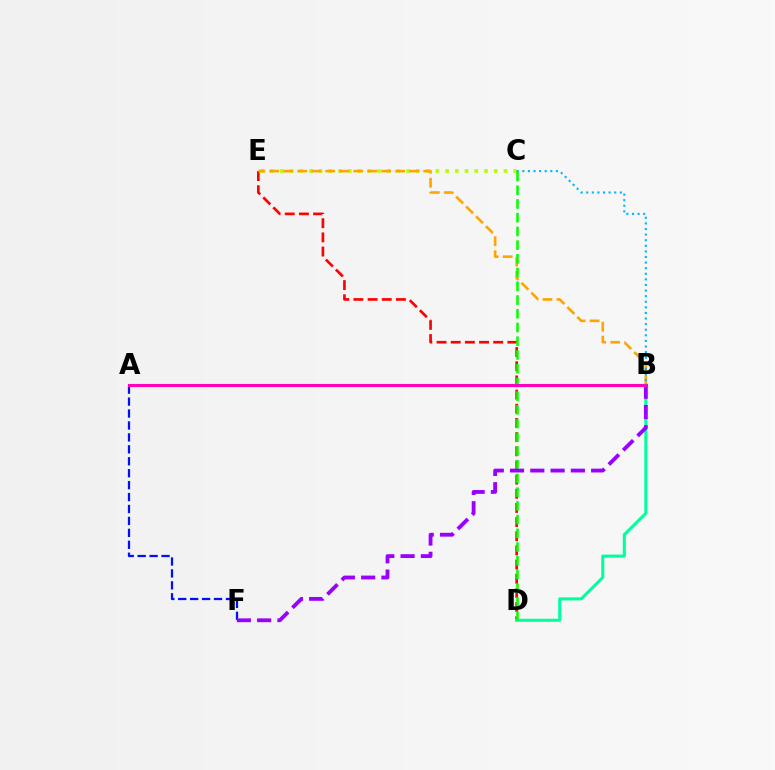{('D', 'E'): [{'color': '#ff0000', 'line_style': 'dashed', 'thickness': 1.92}], ('B', 'D'): [{'color': '#00ff9d', 'line_style': 'solid', 'thickness': 2.2}], ('C', 'E'): [{'color': '#b3ff00', 'line_style': 'dotted', 'thickness': 2.64}], ('B', 'E'): [{'color': '#ffa500', 'line_style': 'dashed', 'thickness': 1.9}], ('C', 'D'): [{'color': '#08ff00', 'line_style': 'dashed', 'thickness': 1.86}], ('A', 'F'): [{'color': '#0010ff', 'line_style': 'dashed', 'thickness': 1.62}], ('B', 'F'): [{'color': '#9b00ff', 'line_style': 'dashed', 'thickness': 2.75}], ('A', 'B'): [{'color': '#ff00bd', 'line_style': 'solid', 'thickness': 2.22}], ('B', 'C'): [{'color': '#00b5ff', 'line_style': 'dotted', 'thickness': 1.52}]}